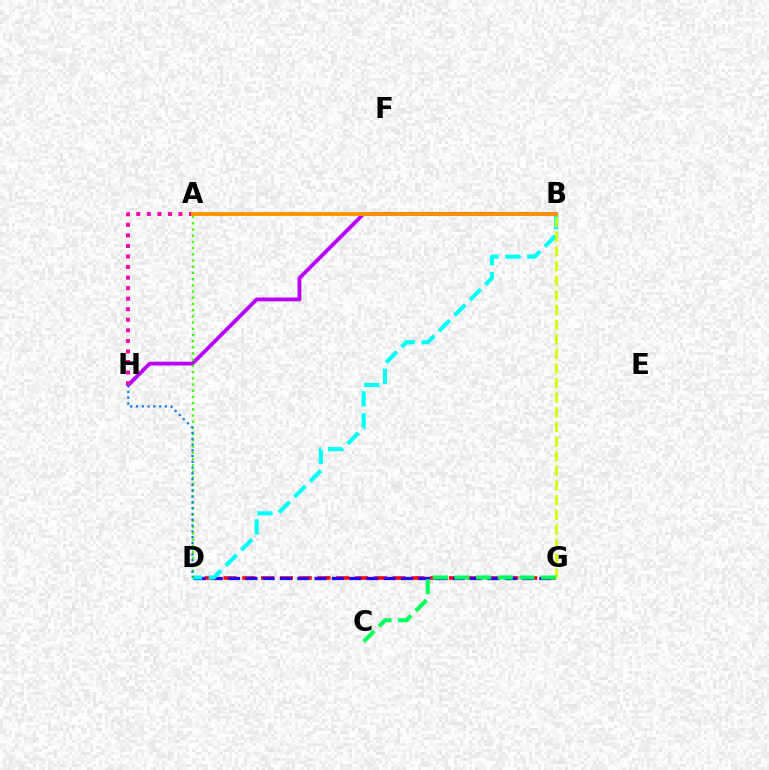{('D', 'G'): [{'color': '#ff0000', 'line_style': 'dashed', 'thickness': 2.55}, {'color': '#2500ff', 'line_style': 'dashed', 'thickness': 2.35}], ('B', 'H'): [{'color': '#b900ff', 'line_style': 'solid', 'thickness': 2.74}], ('B', 'D'): [{'color': '#00fff6', 'line_style': 'dashed', 'thickness': 2.98}], ('A', 'D'): [{'color': '#3dff00', 'line_style': 'dotted', 'thickness': 1.69}], ('A', 'H'): [{'color': '#ff00ac', 'line_style': 'dotted', 'thickness': 2.87}], ('B', 'G'): [{'color': '#d1ff00', 'line_style': 'dashed', 'thickness': 1.99}], ('A', 'B'): [{'color': '#ff9400', 'line_style': 'solid', 'thickness': 2.78}], ('C', 'G'): [{'color': '#00ff5c', 'line_style': 'dashed', 'thickness': 2.94}], ('D', 'H'): [{'color': '#0074ff', 'line_style': 'dotted', 'thickness': 1.57}]}